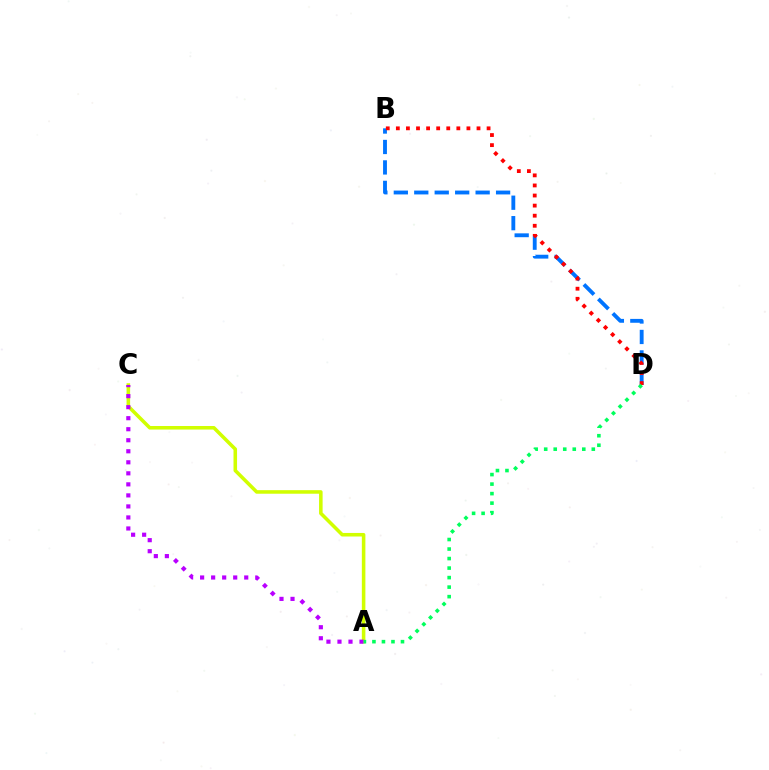{('B', 'D'): [{'color': '#0074ff', 'line_style': 'dashed', 'thickness': 2.78}, {'color': '#ff0000', 'line_style': 'dotted', 'thickness': 2.74}], ('A', 'C'): [{'color': '#d1ff00', 'line_style': 'solid', 'thickness': 2.56}, {'color': '#b900ff', 'line_style': 'dotted', 'thickness': 3.0}], ('A', 'D'): [{'color': '#00ff5c', 'line_style': 'dotted', 'thickness': 2.59}]}